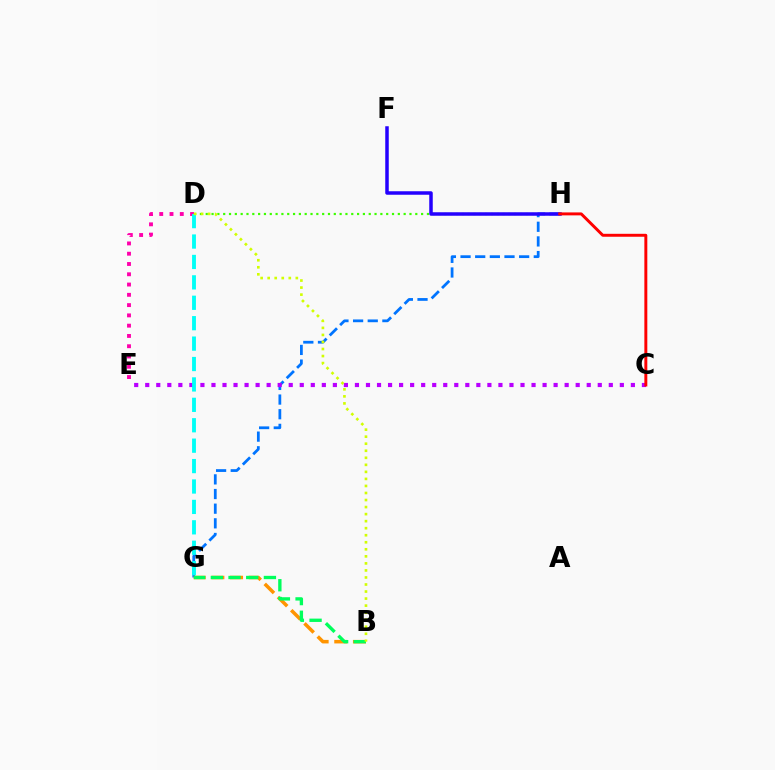{('G', 'H'): [{'color': '#0074ff', 'line_style': 'dashed', 'thickness': 1.99}], ('D', 'E'): [{'color': '#ff00ac', 'line_style': 'dotted', 'thickness': 2.79}], ('B', 'G'): [{'color': '#ff9400', 'line_style': 'dashed', 'thickness': 2.54}, {'color': '#00ff5c', 'line_style': 'dashed', 'thickness': 2.4}], ('D', 'H'): [{'color': '#3dff00', 'line_style': 'dotted', 'thickness': 1.58}], ('C', 'E'): [{'color': '#b900ff', 'line_style': 'dotted', 'thickness': 3.0}], ('F', 'H'): [{'color': '#2500ff', 'line_style': 'solid', 'thickness': 2.52}], ('D', 'G'): [{'color': '#00fff6', 'line_style': 'dashed', 'thickness': 2.77}], ('C', 'H'): [{'color': '#ff0000', 'line_style': 'solid', 'thickness': 2.12}], ('B', 'D'): [{'color': '#d1ff00', 'line_style': 'dotted', 'thickness': 1.91}]}